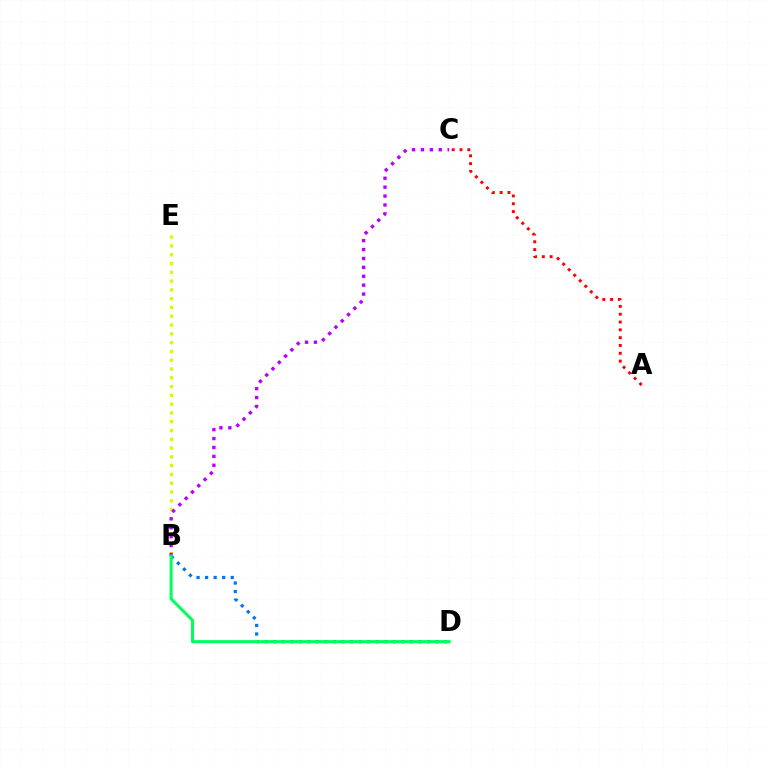{('B', 'D'): [{'color': '#0074ff', 'line_style': 'dotted', 'thickness': 2.32}, {'color': '#00ff5c', 'line_style': 'solid', 'thickness': 2.2}], ('B', 'E'): [{'color': '#d1ff00', 'line_style': 'dotted', 'thickness': 2.39}], ('B', 'C'): [{'color': '#b900ff', 'line_style': 'dotted', 'thickness': 2.42}], ('A', 'C'): [{'color': '#ff0000', 'line_style': 'dotted', 'thickness': 2.12}]}